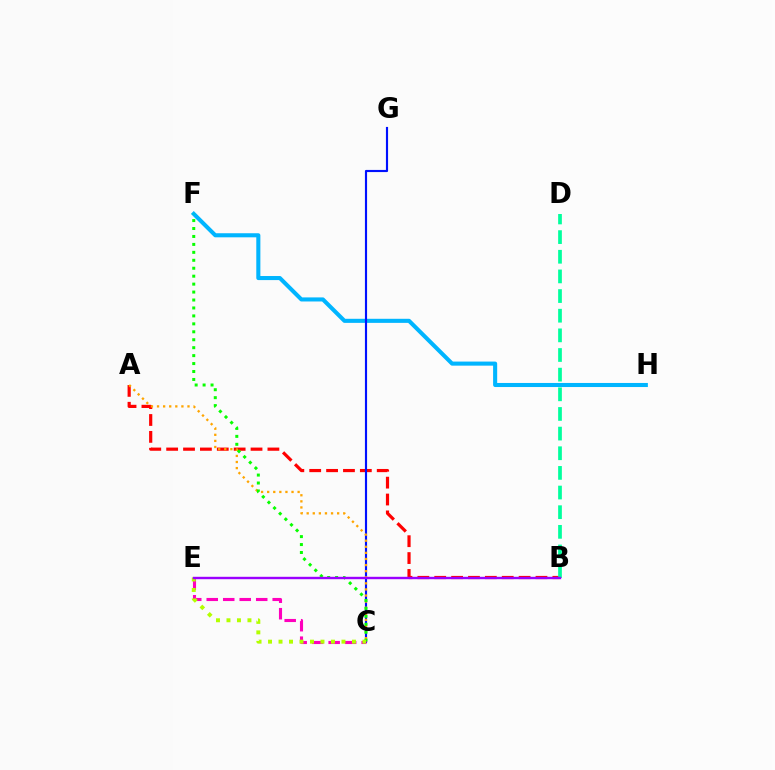{('A', 'B'): [{'color': '#ff0000', 'line_style': 'dashed', 'thickness': 2.29}], ('F', 'H'): [{'color': '#00b5ff', 'line_style': 'solid', 'thickness': 2.93}], ('C', 'G'): [{'color': '#0010ff', 'line_style': 'solid', 'thickness': 1.55}], ('B', 'D'): [{'color': '#00ff9d', 'line_style': 'dashed', 'thickness': 2.67}], ('A', 'C'): [{'color': '#ffa500', 'line_style': 'dotted', 'thickness': 1.65}], ('C', 'F'): [{'color': '#08ff00', 'line_style': 'dotted', 'thickness': 2.16}], ('C', 'E'): [{'color': '#ff00bd', 'line_style': 'dashed', 'thickness': 2.24}, {'color': '#b3ff00', 'line_style': 'dotted', 'thickness': 2.85}], ('B', 'E'): [{'color': '#9b00ff', 'line_style': 'solid', 'thickness': 1.73}]}